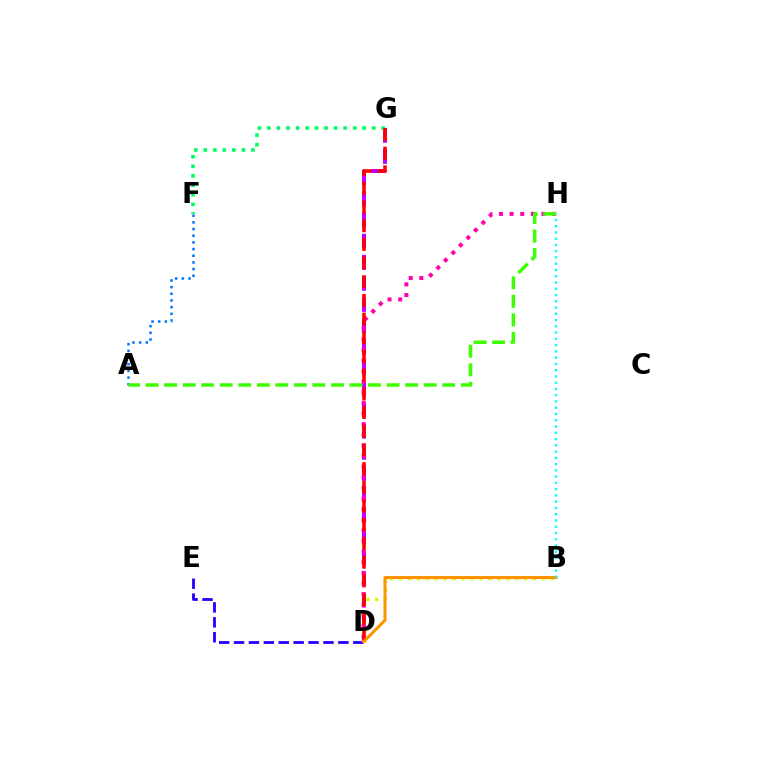{('D', 'G'): [{'color': '#b900ff', 'line_style': 'dashed', 'thickness': 2.87}, {'color': '#ff0000', 'line_style': 'dashed', 'thickness': 2.54}], ('B', 'D'): [{'color': '#d1ff00', 'line_style': 'dotted', 'thickness': 2.43}, {'color': '#ff9400', 'line_style': 'solid', 'thickness': 2.18}], ('D', 'H'): [{'color': '#ff00ac', 'line_style': 'dotted', 'thickness': 2.89}], ('F', 'G'): [{'color': '#00ff5c', 'line_style': 'dotted', 'thickness': 2.59}], ('D', 'E'): [{'color': '#2500ff', 'line_style': 'dashed', 'thickness': 2.02}], ('A', 'F'): [{'color': '#0074ff', 'line_style': 'dotted', 'thickness': 1.81}], ('A', 'H'): [{'color': '#3dff00', 'line_style': 'dashed', 'thickness': 2.52}], ('B', 'H'): [{'color': '#00fff6', 'line_style': 'dotted', 'thickness': 1.7}]}